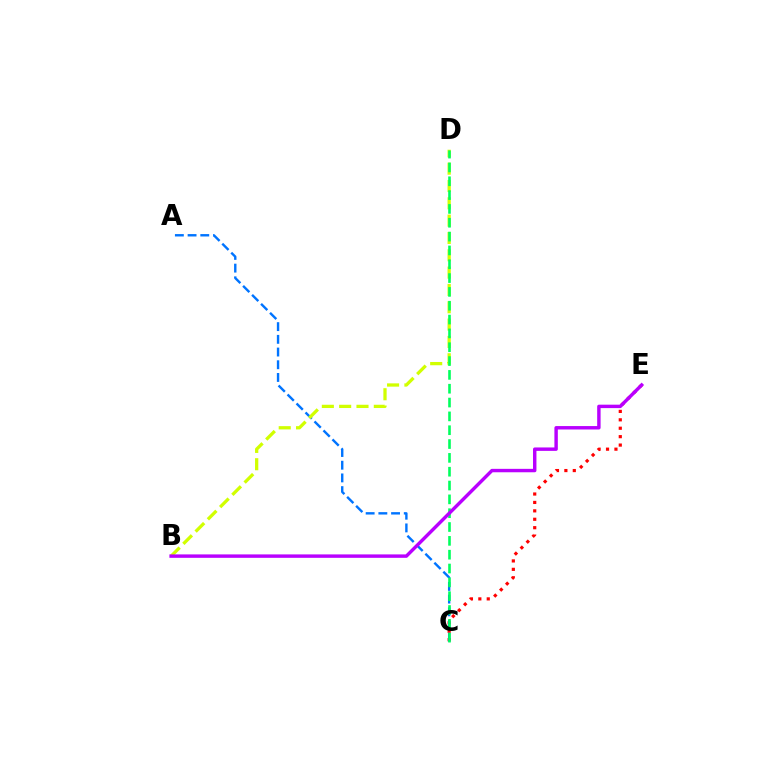{('C', 'E'): [{'color': '#ff0000', 'line_style': 'dotted', 'thickness': 2.29}], ('A', 'C'): [{'color': '#0074ff', 'line_style': 'dashed', 'thickness': 1.73}], ('B', 'D'): [{'color': '#d1ff00', 'line_style': 'dashed', 'thickness': 2.35}], ('C', 'D'): [{'color': '#00ff5c', 'line_style': 'dashed', 'thickness': 1.88}], ('B', 'E'): [{'color': '#b900ff', 'line_style': 'solid', 'thickness': 2.47}]}